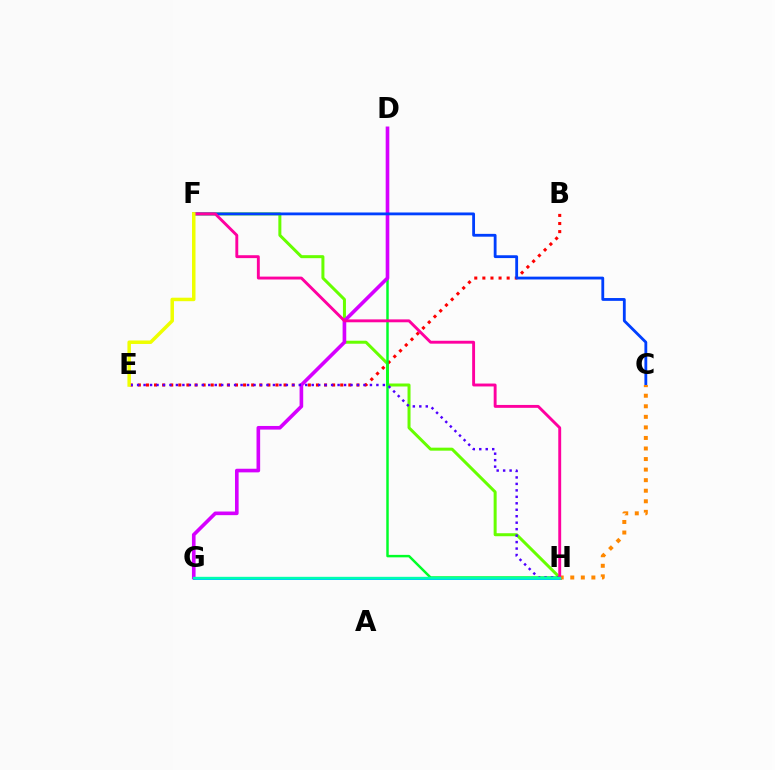{('F', 'H'): [{'color': '#66ff00', 'line_style': 'solid', 'thickness': 2.16}, {'color': '#ff00a0', 'line_style': 'solid', 'thickness': 2.08}], ('B', 'E'): [{'color': '#ff0000', 'line_style': 'dotted', 'thickness': 2.2}], ('G', 'H'): [{'color': '#00c7ff', 'line_style': 'solid', 'thickness': 2.15}, {'color': '#00ffaf', 'line_style': 'solid', 'thickness': 1.7}], ('D', 'H'): [{'color': '#00ff27', 'line_style': 'solid', 'thickness': 1.78}], ('D', 'G'): [{'color': '#d600ff', 'line_style': 'solid', 'thickness': 2.61}], ('E', 'H'): [{'color': '#4f00ff', 'line_style': 'dotted', 'thickness': 1.76}], ('C', 'F'): [{'color': '#003fff', 'line_style': 'solid', 'thickness': 2.03}], ('C', 'H'): [{'color': '#ff8800', 'line_style': 'dotted', 'thickness': 2.87}], ('E', 'F'): [{'color': '#eeff00', 'line_style': 'solid', 'thickness': 2.51}]}